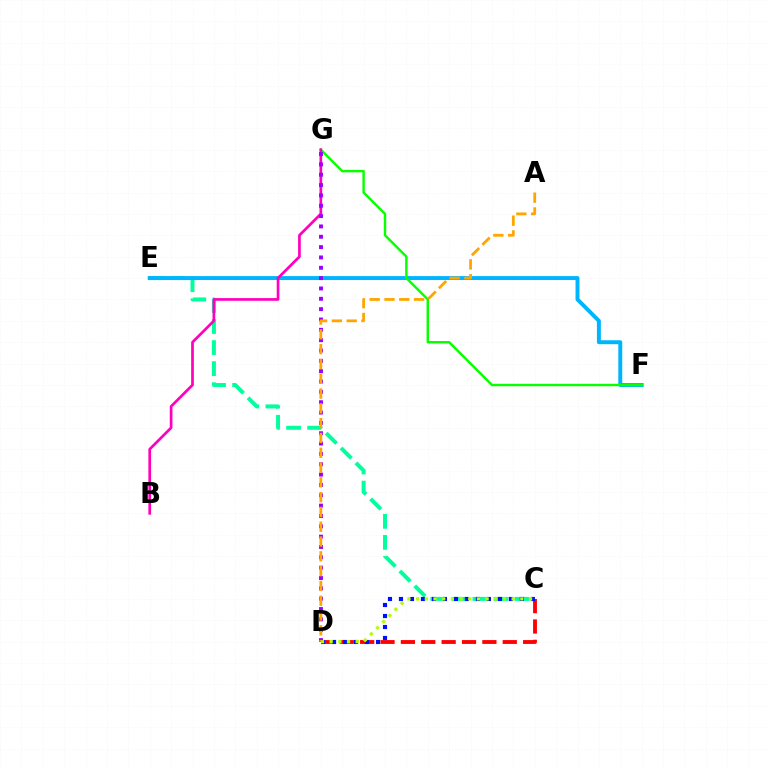{('C', 'E'): [{'color': '#00ff9d', 'line_style': 'dashed', 'thickness': 2.86}], ('C', 'D'): [{'color': '#ff0000', 'line_style': 'dashed', 'thickness': 2.77}, {'color': '#0010ff', 'line_style': 'dotted', 'thickness': 2.99}, {'color': '#b3ff00', 'line_style': 'dotted', 'thickness': 2.36}], ('E', 'F'): [{'color': '#00b5ff', 'line_style': 'solid', 'thickness': 2.84}], ('F', 'G'): [{'color': '#08ff00', 'line_style': 'solid', 'thickness': 1.74}], ('B', 'G'): [{'color': '#ff00bd', 'line_style': 'solid', 'thickness': 1.94}], ('D', 'G'): [{'color': '#9b00ff', 'line_style': 'dotted', 'thickness': 2.81}], ('A', 'D'): [{'color': '#ffa500', 'line_style': 'dashed', 'thickness': 2.01}]}